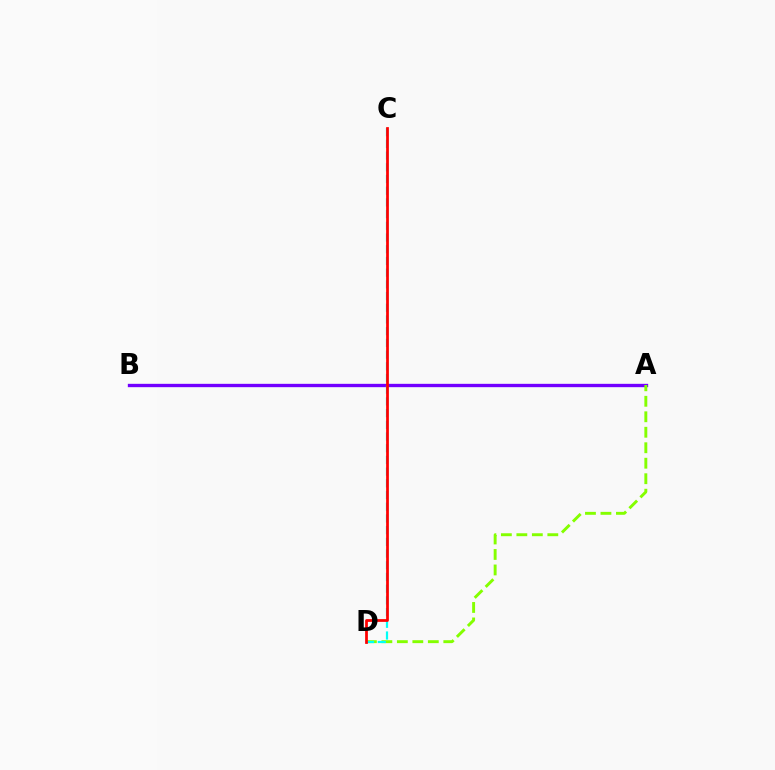{('A', 'B'): [{'color': '#7200ff', 'line_style': 'solid', 'thickness': 2.4}], ('A', 'D'): [{'color': '#84ff00', 'line_style': 'dashed', 'thickness': 2.1}], ('C', 'D'): [{'color': '#00fff6', 'line_style': 'dashed', 'thickness': 1.59}, {'color': '#ff0000', 'line_style': 'solid', 'thickness': 1.98}]}